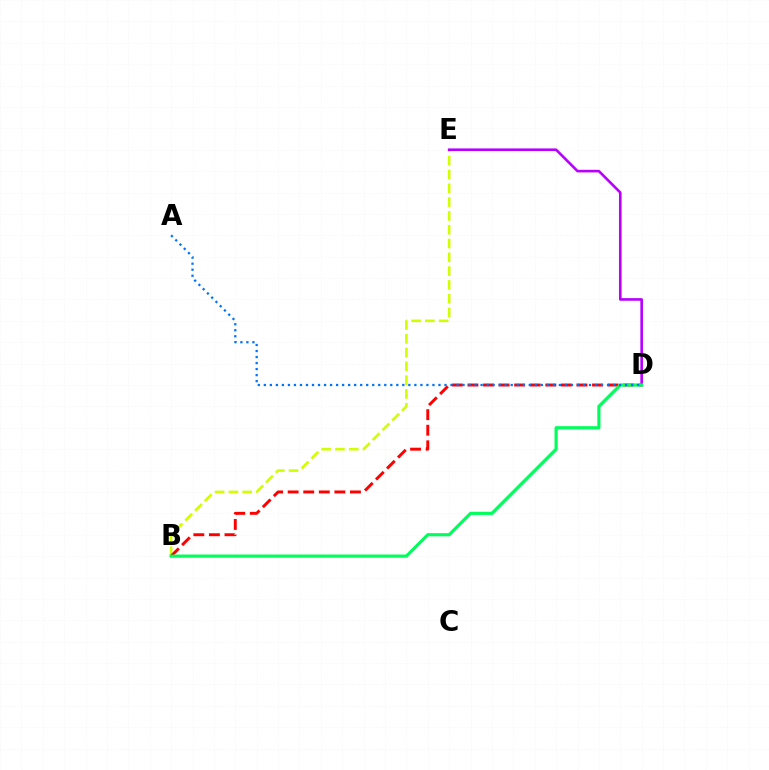{('B', 'E'): [{'color': '#d1ff00', 'line_style': 'dashed', 'thickness': 1.87}], ('D', 'E'): [{'color': '#b900ff', 'line_style': 'solid', 'thickness': 1.89}], ('B', 'D'): [{'color': '#ff0000', 'line_style': 'dashed', 'thickness': 2.12}, {'color': '#00ff5c', 'line_style': 'solid', 'thickness': 2.29}], ('A', 'D'): [{'color': '#0074ff', 'line_style': 'dotted', 'thickness': 1.64}]}